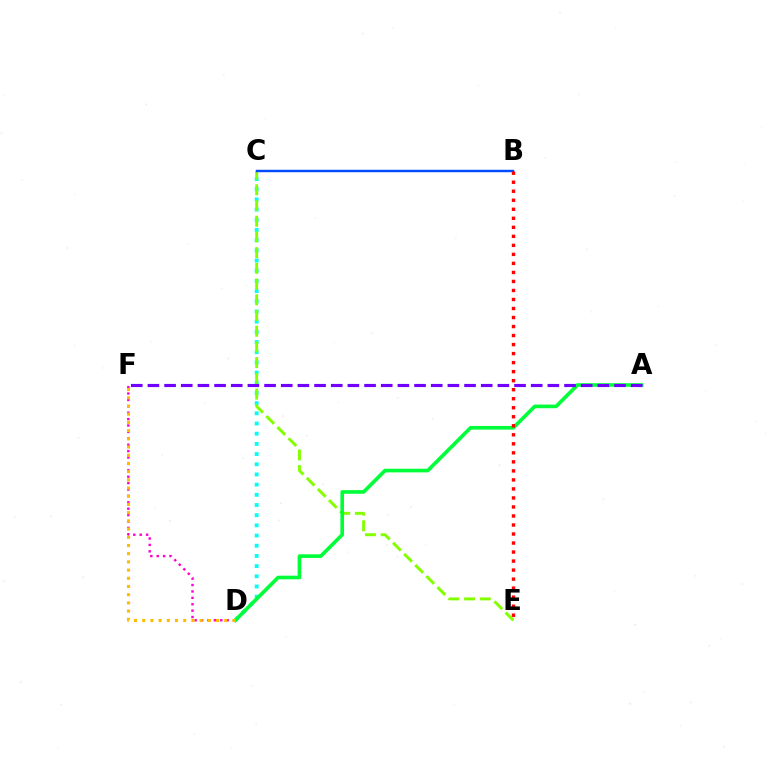{('C', 'D'): [{'color': '#00fff6', 'line_style': 'dotted', 'thickness': 2.77}], ('C', 'E'): [{'color': '#84ff00', 'line_style': 'dashed', 'thickness': 2.13}], ('B', 'C'): [{'color': '#004bff', 'line_style': 'solid', 'thickness': 1.75}], ('A', 'D'): [{'color': '#00ff39', 'line_style': 'solid', 'thickness': 2.62}], ('A', 'F'): [{'color': '#7200ff', 'line_style': 'dashed', 'thickness': 2.26}], ('D', 'F'): [{'color': '#ff00cf', 'line_style': 'dotted', 'thickness': 1.74}, {'color': '#ffbd00', 'line_style': 'dotted', 'thickness': 2.23}], ('B', 'E'): [{'color': '#ff0000', 'line_style': 'dotted', 'thickness': 2.45}]}